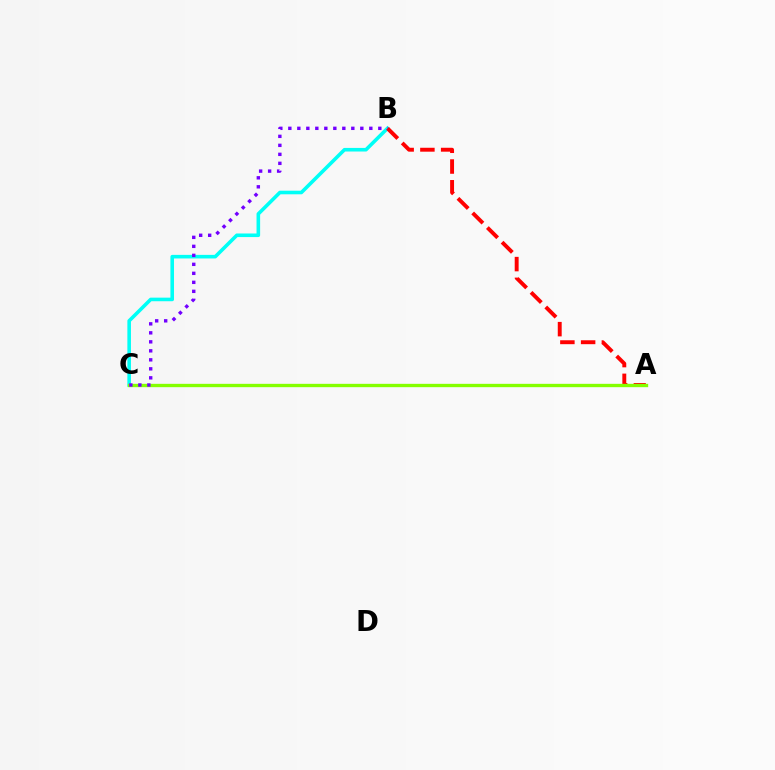{('B', 'C'): [{'color': '#00fff6', 'line_style': 'solid', 'thickness': 2.59}, {'color': '#7200ff', 'line_style': 'dotted', 'thickness': 2.44}], ('A', 'B'): [{'color': '#ff0000', 'line_style': 'dashed', 'thickness': 2.82}], ('A', 'C'): [{'color': '#84ff00', 'line_style': 'solid', 'thickness': 2.41}]}